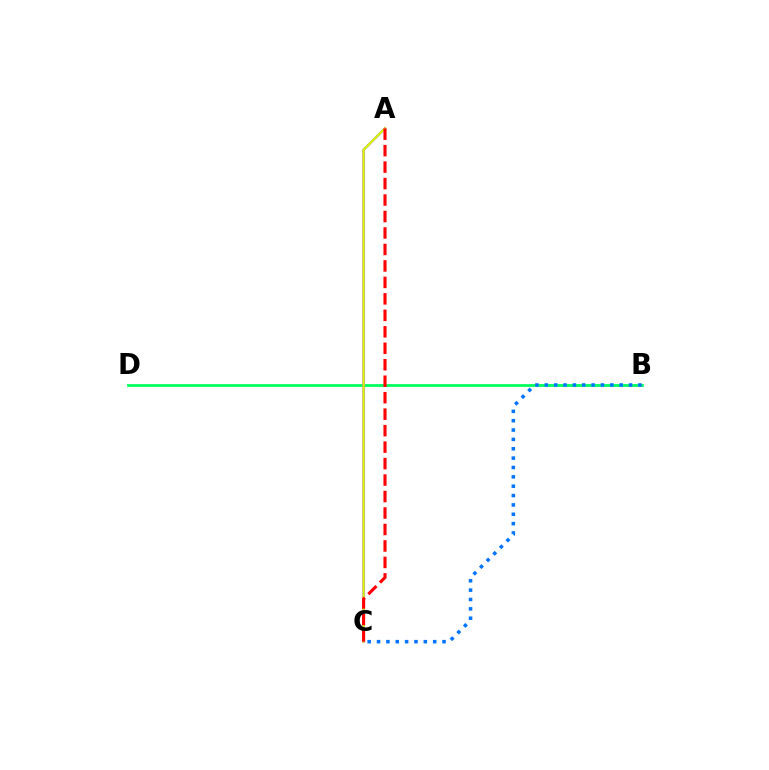{('B', 'D'): [{'color': '#00ff5c', 'line_style': 'solid', 'thickness': 1.99}], ('A', 'C'): [{'color': '#b900ff', 'line_style': 'solid', 'thickness': 1.59}, {'color': '#d1ff00', 'line_style': 'solid', 'thickness': 1.59}, {'color': '#ff0000', 'line_style': 'dashed', 'thickness': 2.24}], ('B', 'C'): [{'color': '#0074ff', 'line_style': 'dotted', 'thickness': 2.54}]}